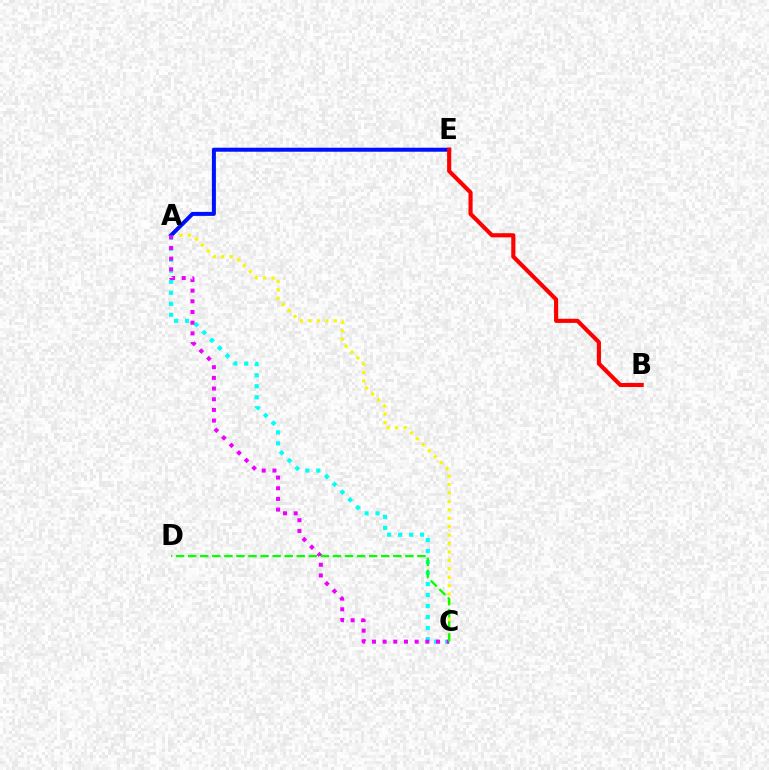{('A', 'C'): [{'color': '#fcf500', 'line_style': 'dotted', 'thickness': 2.29}, {'color': '#00fff6', 'line_style': 'dotted', 'thickness': 2.99}, {'color': '#ee00ff', 'line_style': 'dotted', 'thickness': 2.9}], ('A', 'E'): [{'color': '#0010ff', 'line_style': 'solid', 'thickness': 2.88}], ('B', 'E'): [{'color': '#ff0000', 'line_style': 'solid', 'thickness': 2.97}], ('C', 'D'): [{'color': '#08ff00', 'line_style': 'dashed', 'thickness': 1.64}]}